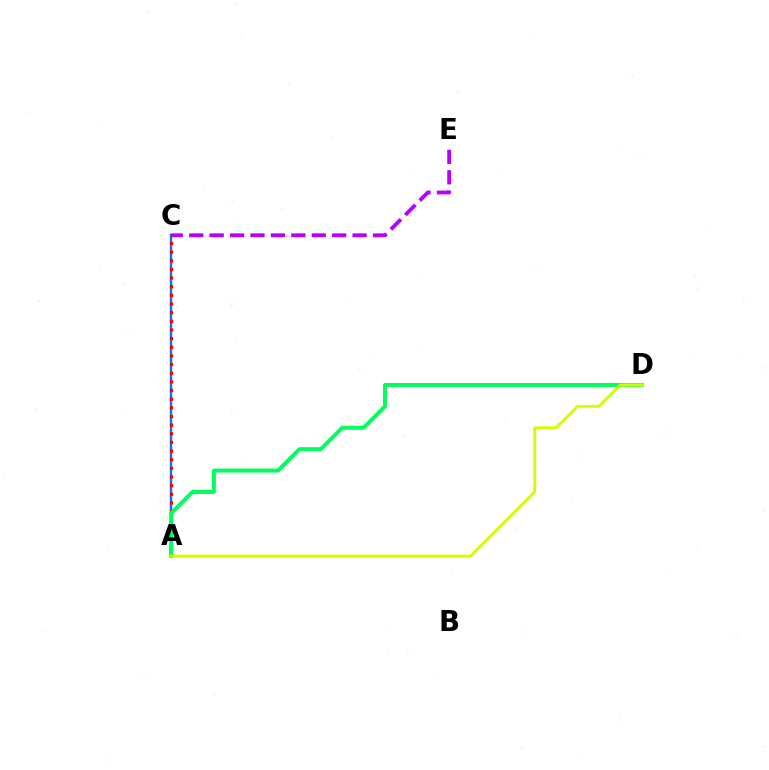{('A', 'C'): [{'color': '#0074ff', 'line_style': 'solid', 'thickness': 1.73}, {'color': '#ff0000', 'line_style': 'dotted', 'thickness': 2.35}], ('C', 'E'): [{'color': '#b900ff', 'line_style': 'dashed', 'thickness': 2.77}], ('A', 'D'): [{'color': '#00ff5c', 'line_style': 'solid', 'thickness': 2.87}, {'color': '#d1ff00', 'line_style': 'solid', 'thickness': 2.1}]}